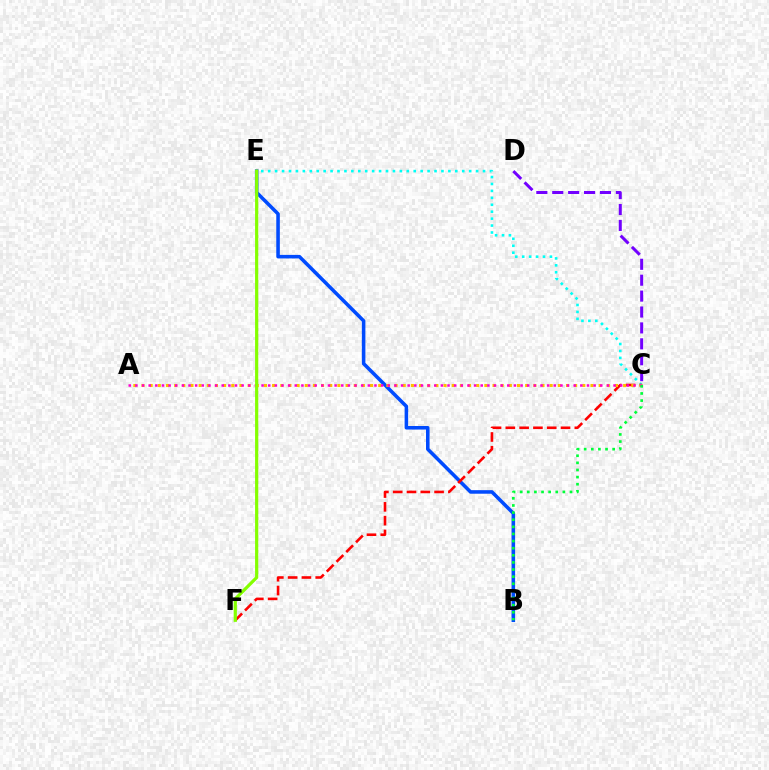{('B', 'E'): [{'color': '#004bff', 'line_style': 'solid', 'thickness': 2.56}], ('C', 'E'): [{'color': '#00fff6', 'line_style': 'dotted', 'thickness': 1.88}], ('C', 'F'): [{'color': '#ff0000', 'line_style': 'dashed', 'thickness': 1.87}], ('C', 'D'): [{'color': '#7200ff', 'line_style': 'dashed', 'thickness': 2.16}], ('A', 'C'): [{'color': '#ffbd00', 'line_style': 'dotted', 'thickness': 2.22}, {'color': '#ff00cf', 'line_style': 'dotted', 'thickness': 1.8}], ('B', 'C'): [{'color': '#00ff39', 'line_style': 'dotted', 'thickness': 1.93}], ('E', 'F'): [{'color': '#84ff00', 'line_style': 'solid', 'thickness': 2.31}]}